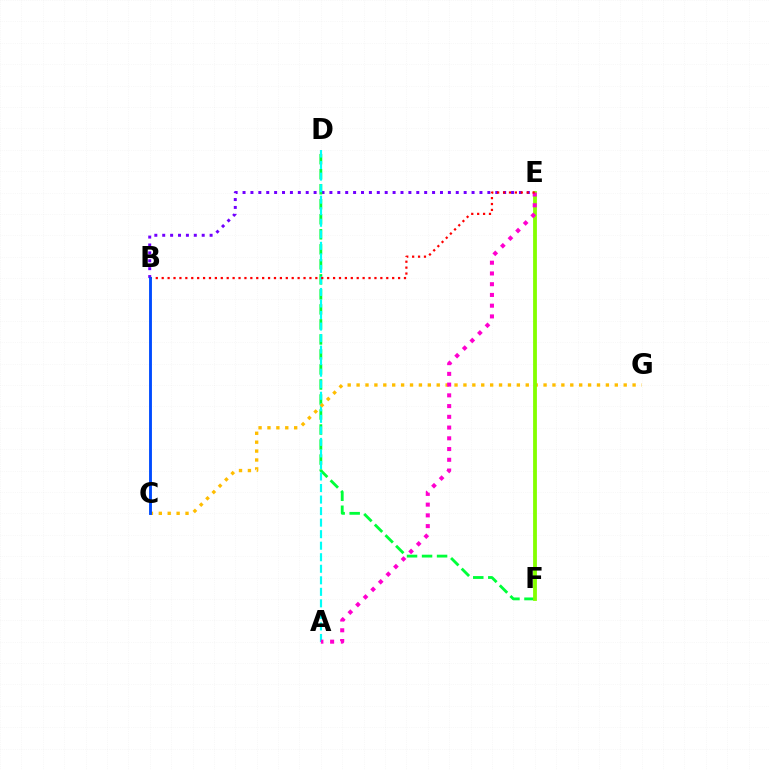{('B', 'E'): [{'color': '#7200ff', 'line_style': 'dotted', 'thickness': 2.15}, {'color': '#ff0000', 'line_style': 'dotted', 'thickness': 1.61}], ('D', 'F'): [{'color': '#00ff39', 'line_style': 'dashed', 'thickness': 2.04}], ('A', 'D'): [{'color': '#00fff6', 'line_style': 'dashed', 'thickness': 1.57}], ('C', 'G'): [{'color': '#ffbd00', 'line_style': 'dotted', 'thickness': 2.42}], ('E', 'F'): [{'color': '#84ff00', 'line_style': 'solid', 'thickness': 2.74}], ('A', 'E'): [{'color': '#ff00cf', 'line_style': 'dotted', 'thickness': 2.92}], ('B', 'C'): [{'color': '#004bff', 'line_style': 'solid', 'thickness': 2.07}]}